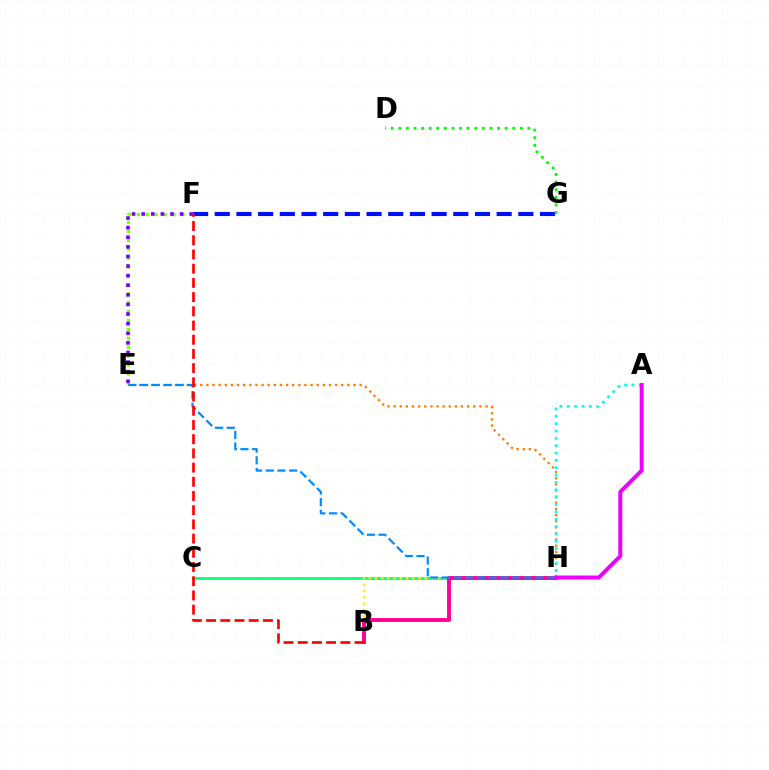{('F', 'G'): [{'color': '#0010ff', 'line_style': 'dashed', 'thickness': 2.95}], ('E', 'H'): [{'color': '#ff7c00', 'line_style': 'dotted', 'thickness': 1.66}, {'color': '#008cff', 'line_style': 'dashed', 'thickness': 1.59}], ('C', 'H'): [{'color': '#00ff74', 'line_style': 'solid', 'thickness': 1.94}], ('E', 'F'): [{'color': '#84ff00', 'line_style': 'dotted', 'thickness': 2.42}, {'color': '#7200ff', 'line_style': 'dotted', 'thickness': 2.61}], ('B', 'H'): [{'color': '#fcf500', 'line_style': 'dotted', 'thickness': 1.69}, {'color': '#ff0094', 'line_style': 'solid', 'thickness': 2.8}], ('A', 'H'): [{'color': '#00fff6', 'line_style': 'dotted', 'thickness': 2.0}, {'color': '#ee00ff', 'line_style': 'solid', 'thickness': 2.85}], ('D', 'G'): [{'color': '#08ff00', 'line_style': 'dotted', 'thickness': 2.06}], ('B', 'F'): [{'color': '#ff0000', 'line_style': 'dashed', 'thickness': 1.93}]}